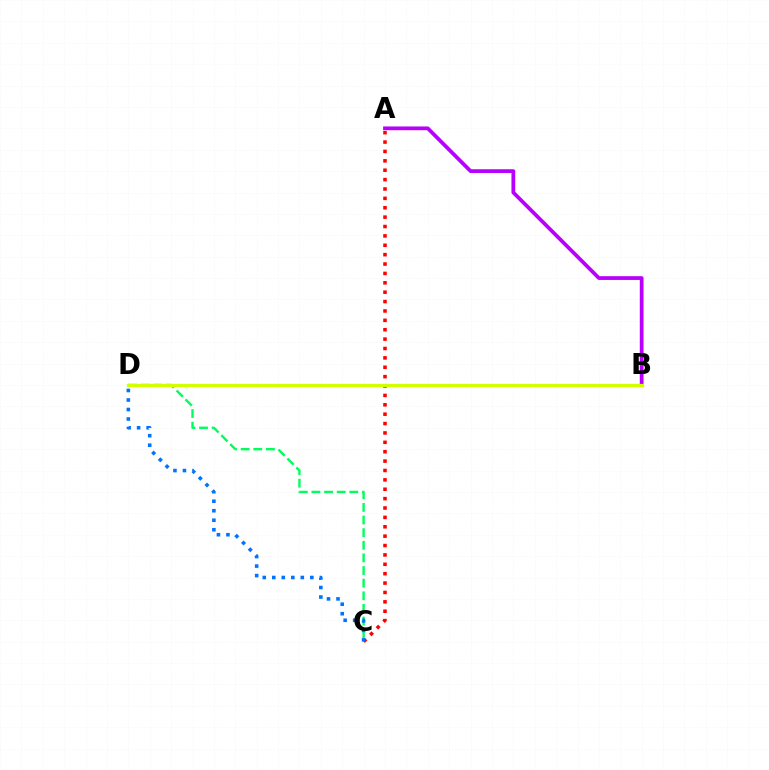{('A', 'B'): [{'color': '#b900ff', 'line_style': 'solid', 'thickness': 2.71}], ('C', 'D'): [{'color': '#00ff5c', 'line_style': 'dashed', 'thickness': 1.72}, {'color': '#0074ff', 'line_style': 'dotted', 'thickness': 2.58}], ('A', 'C'): [{'color': '#ff0000', 'line_style': 'dotted', 'thickness': 2.55}], ('B', 'D'): [{'color': '#d1ff00', 'line_style': 'solid', 'thickness': 2.35}]}